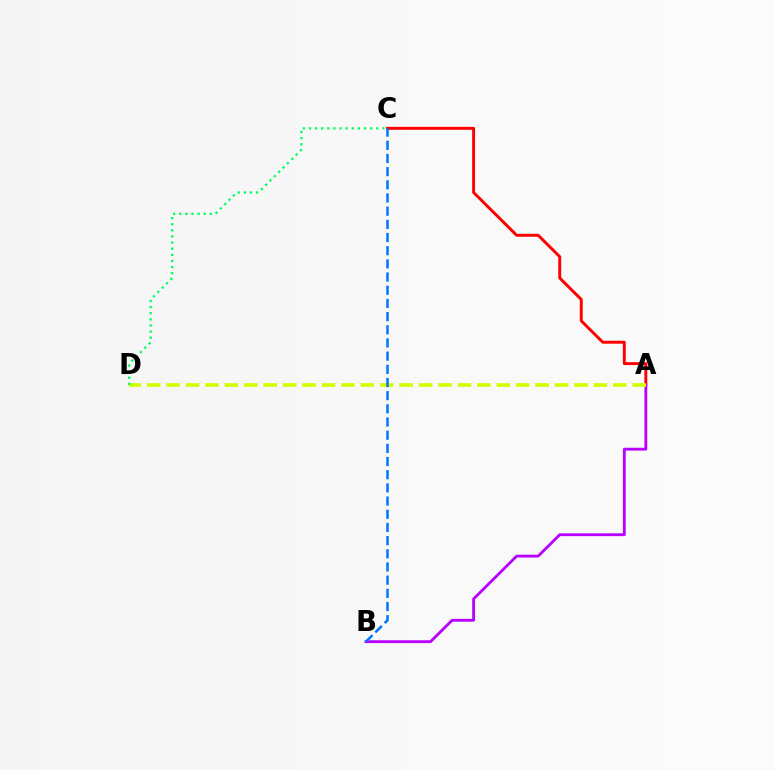{('A', 'C'): [{'color': '#ff0000', 'line_style': 'solid', 'thickness': 2.11}], ('A', 'B'): [{'color': '#b900ff', 'line_style': 'solid', 'thickness': 2.03}], ('A', 'D'): [{'color': '#d1ff00', 'line_style': 'dashed', 'thickness': 2.64}], ('C', 'D'): [{'color': '#00ff5c', 'line_style': 'dotted', 'thickness': 1.66}], ('B', 'C'): [{'color': '#0074ff', 'line_style': 'dashed', 'thickness': 1.79}]}